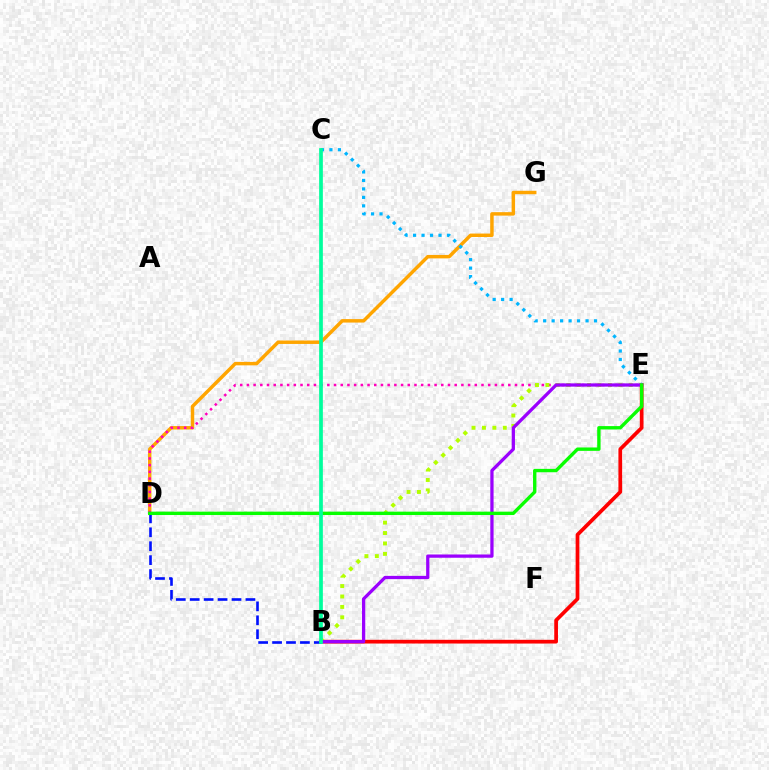{('B', 'E'): [{'color': '#ff0000', 'line_style': 'solid', 'thickness': 2.68}, {'color': '#b3ff00', 'line_style': 'dotted', 'thickness': 2.83}, {'color': '#9b00ff', 'line_style': 'solid', 'thickness': 2.35}], ('D', 'G'): [{'color': '#ffa500', 'line_style': 'solid', 'thickness': 2.49}], ('D', 'E'): [{'color': '#ff00bd', 'line_style': 'dotted', 'thickness': 1.82}, {'color': '#08ff00', 'line_style': 'solid', 'thickness': 2.43}], ('C', 'E'): [{'color': '#00b5ff', 'line_style': 'dotted', 'thickness': 2.3}], ('B', 'D'): [{'color': '#0010ff', 'line_style': 'dashed', 'thickness': 1.89}], ('B', 'C'): [{'color': '#00ff9d', 'line_style': 'solid', 'thickness': 2.67}]}